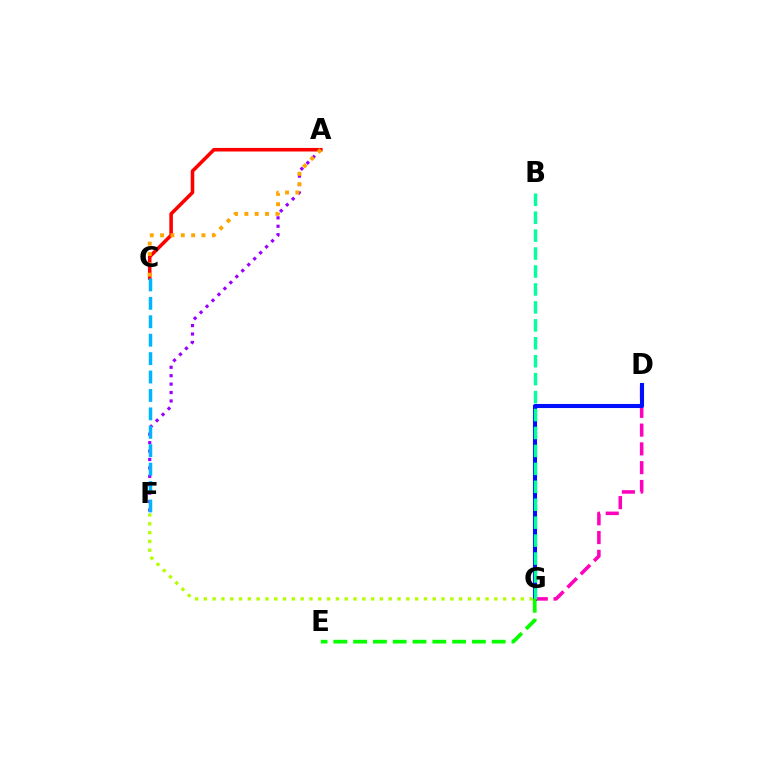{('D', 'G'): [{'color': '#ff00bd', 'line_style': 'dashed', 'thickness': 2.55}, {'color': '#0010ff', 'line_style': 'solid', 'thickness': 2.94}], ('A', 'F'): [{'color': '#9b00ff', 'line_style': 'dotted', 'thickness': 2.29}], ('B', 'G'): [{'color': '#00ff9d', 'line_style': 'dashed', 'thickness': 2.44}], ('A', 'C'): [{'color': '#ff0000', 'line_style': 'solid', 'thickness': 2.56}, {'color': '#ffa500', 'line_style': 'dotted', 'thickness': 2.81}], ('E', 'G'): [{'color': '#08ff00', 'line_style': 'dashed', 'thickness': 2.69}], ('C', 'F'): [{'color': '#00b5ff', 'line_style': 'dashed', 'thickness': 2.5}], ('F', 'G'): [{'color': '#b3ff00', 'line_style': 'dotted', 'thickness': 2.39}]}